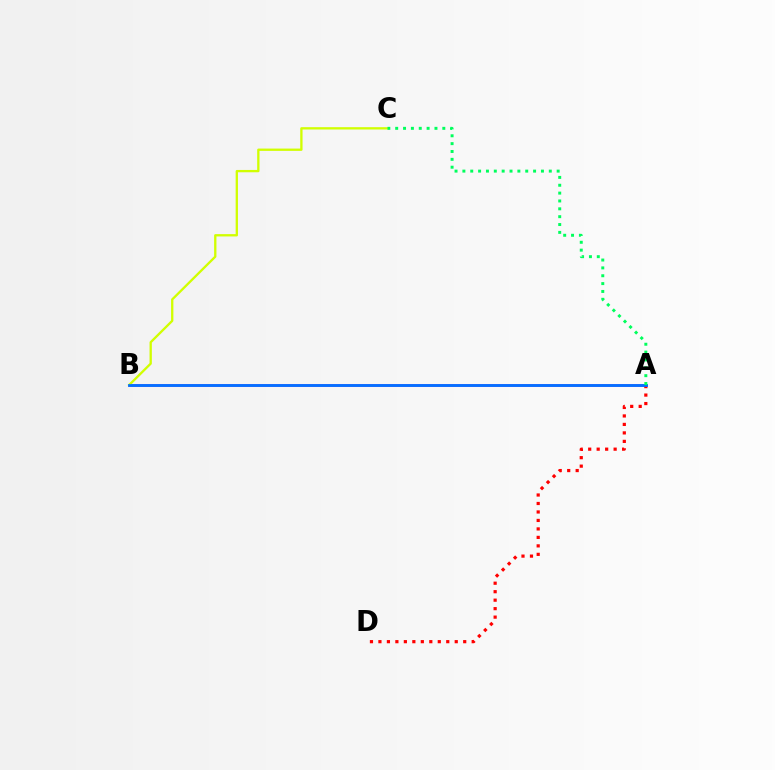{('A', 'B'): [{'color': '#b900ff', 'line_style': 'solid', 'thickness': 1.85}, {'color': '#0074ff', 'line_style': 'solid', 'thickness': 1.99}], ('A', 'D'): [{'color': '#ff0000', 'line_style': 'dotted', 'thickness': 2.3}], ('B', 'C'): [{'color': '#d1ff00', 'line_style': 'solid', 'thickness': 1.67}], ('A', 'C'): [{'color': '#00ff5c', 'line_style': 'dotted', 'thickness': 2.13}]}